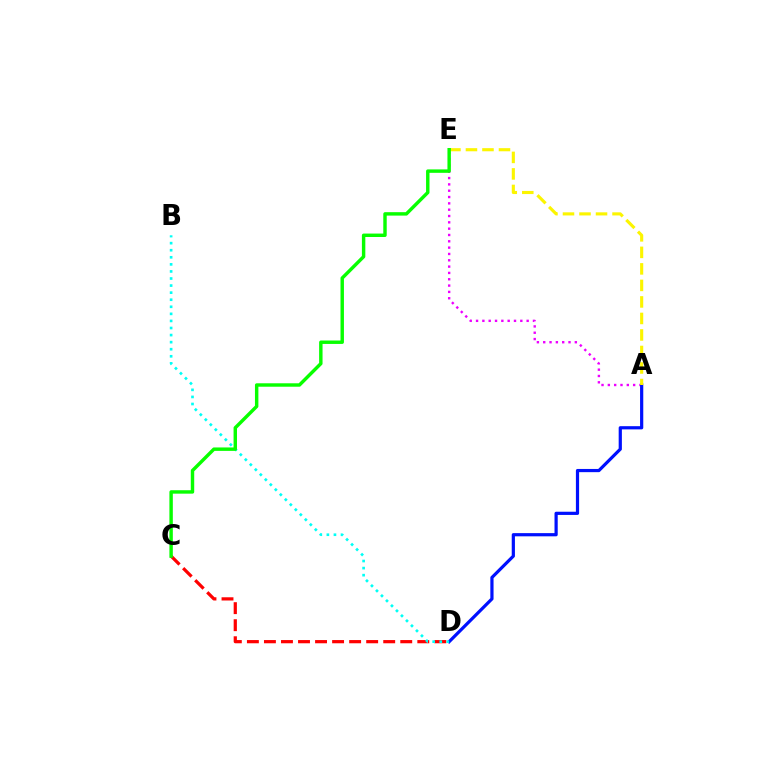{('A', 'E'): [{'color': '#ee00ff', 'line_style': 'dotted', 'thickness': 1.72}, {'color': '#fcf500', 'line_style': 'dashed', 'thickness': 2.24}], ('A', 'D'): [{'color': '#0010ff', 'line_style': 'solid', 'thickness': 2.31}], ('C', 'D'): [{'color': '#ff0000', 'line_style': 'dashed', 'thickness': 2.31}], ('B', 'D'): [{'color': '#00fff6', 'line_style': 'dotted', 'thickness': 1.92}], ('C', 'E'): [{'color': '#08ff00', 'line_style': 'solid', 'thickness': 2.47}]}